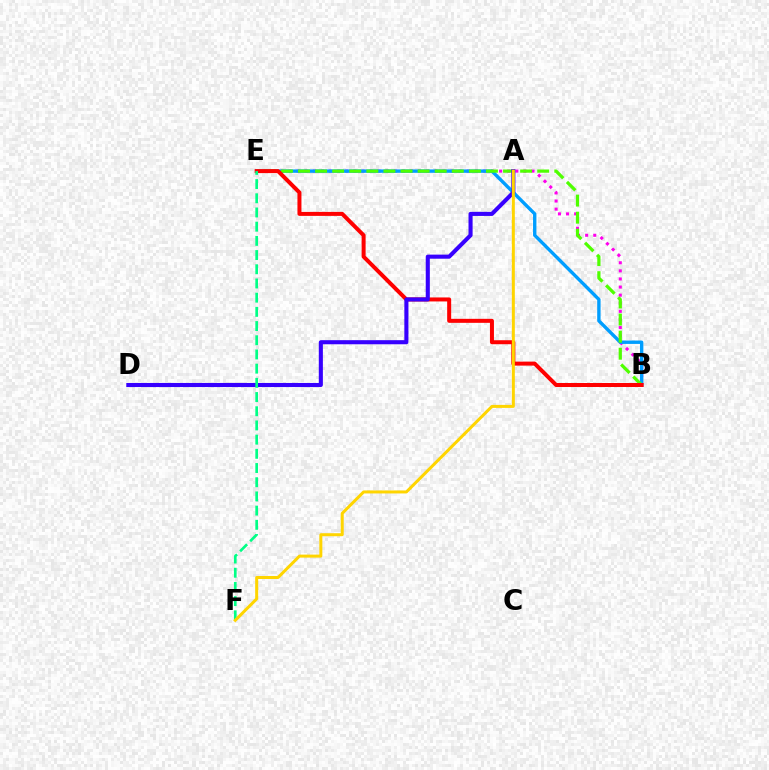{('B', 'E'): [{'color': '#ff00ed', 'line_style': 'dotted', 'thickness': 2.2}, {'color': '#009eff', 'line_style': 'solid', 'thickness': 2.44}, {'color': '#4fff00', 'line_style': 'dashed', 'thickness': 2.32}, {'color': '#ff0000', 'line_style': 'solid', 'thickness': 2.88}], ('A', 'D'): [{'color': '#3700ff', 'line_style': 'solid', 'thickness': 2.94}], ('E', 'F'): [{'color': '#00ff86', 'line_style': 'dashed', 'thickness': 1.93}], ('A', 'F'): [{'color': '#ffd500', 'line_style': 'solid', 'thickness': 2.16}]}